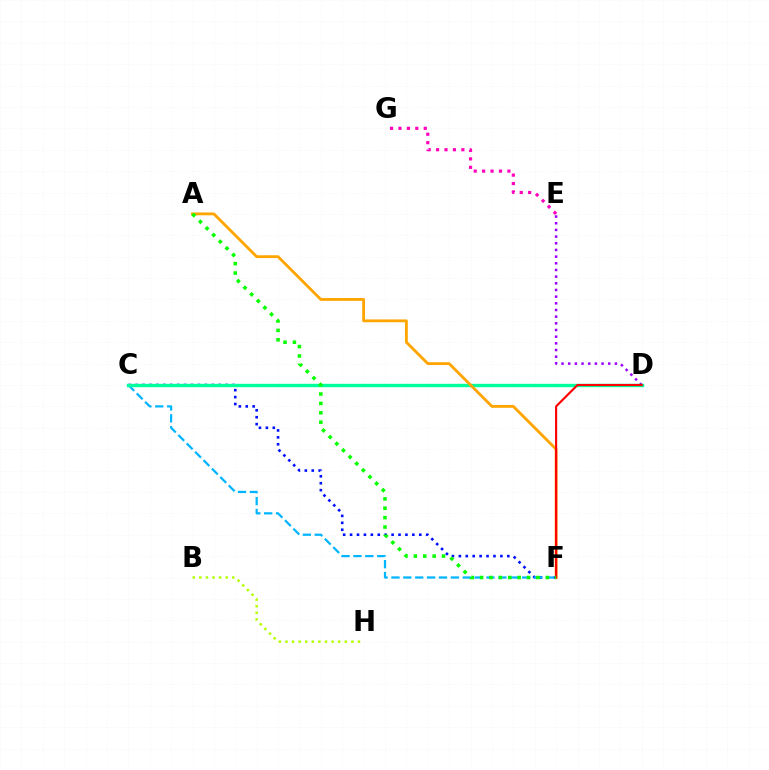{('E', 'G'): [{'color': '#ff00bd', 'line_style': 'dotted', 'thickness': 2.29}], ('D', 'E'): [{'color': '#9b00ff', 'line_style': 'dotted', 'thickness': 1.81}], ('C', 'F'): [{'color': '#0010ff', 'line_style': 'dotted', 'thickness': 1.88}, {'color': '#00b5ff', 'line_style': 'dashed', 'thickness': 1.61}], ('B', 'H'): [{'color': '#b3ff00', 'line_style': 'dotted', 'thickness': 1.79}], ('C', 'D'): [{'color': '#00ff9d', 'line_style': 'solid', 'thickness': 2.43}], ('A', 'F'): [{'color': '#ffa500', 'line_style': 'solid', 'thickness': 2.04}, {'color': '#08ff00', 'line_style': 'dotted', 'thickness': 2.55}], ('D', 'F'): [{'color': '#ff0000', 'line_style': 'solid', 'thickness': 1.54}]}